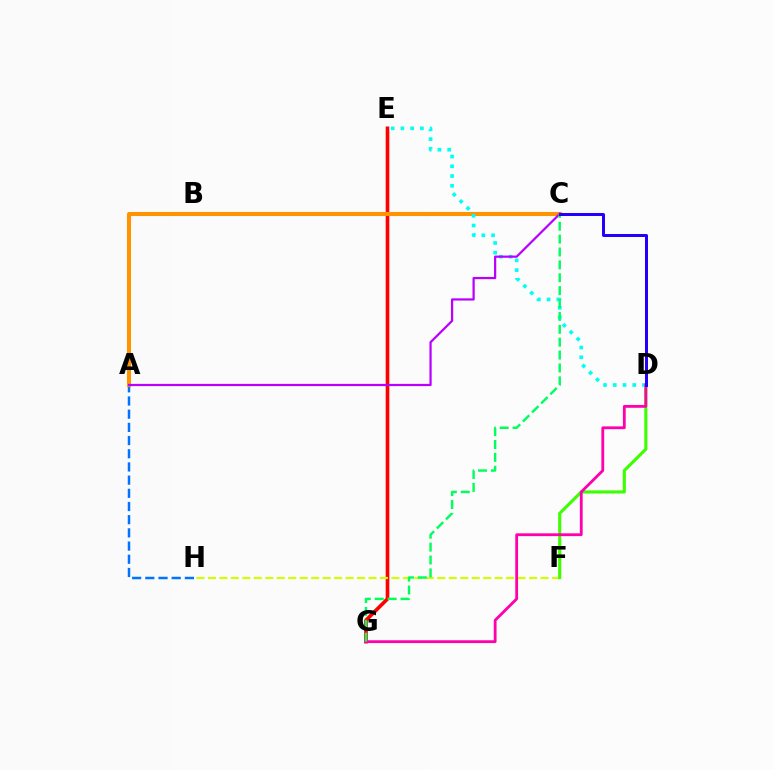{('E', 'G'): [{'color': '#ff0000', 'line_style': 'solid', 'thickness': 2.62}], ('F', 'H'): [{'color': '#d1ff00', 'line_style': 'dashed', 'thickness': 1.56}], ('A', 'H'): [{'color': '#0074ff', 'line_style': 'dashed', 'thickness': 1.79}], ('A', 'C'): [{'color': '#ff9400', 'line_style': 'solid', 'thickness': 2.94}, {'color': '#b900ff', 'line_style': 'solid', 'thickness': 1.6}], ('D', 'E'): [{'color': '#00fff6', 'line_style': 'dotted', 'thickness': 2.65}], ('D', 'F'): [{'color': '#3dff00', 'line_style': 'solid', 'thickness': 2.25}], ('D', 'G'): [{'color': '#ff00ac', 'line_style': 'solid', 'thickness': 2.02}], ('C', 'G'): [{'color': '#00ff5c', 'line_style': 'dashed', 'thickness': 1.75}], ('C', 'D'): [{'color': '#2500ff', 'line_style': 'solid', 'thickness': 2.16}]}